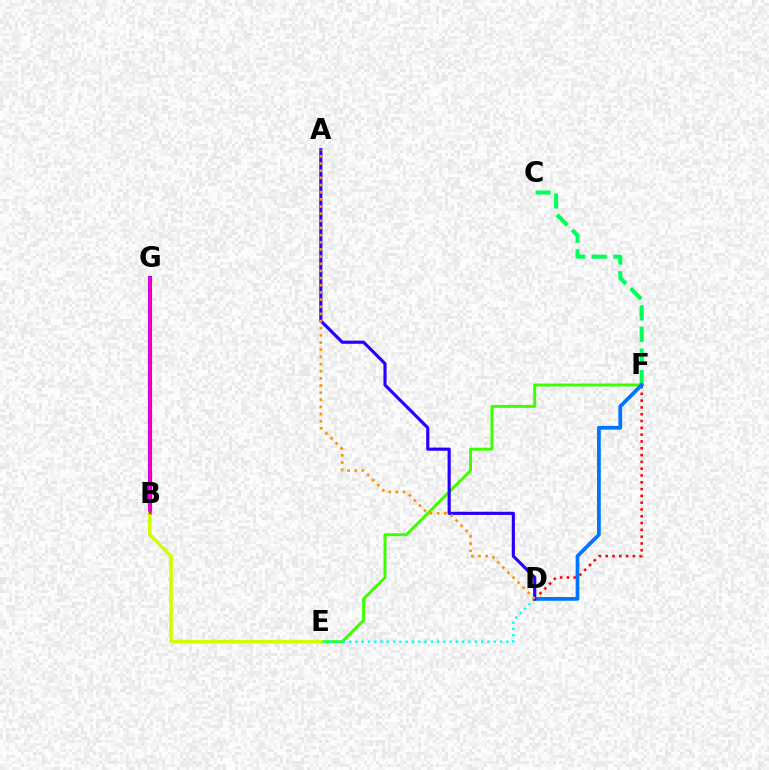{('E', 'F'): [{'color': '#3dff00', 'line_style': 'solid', 'thickness': 2.13}], ('D', 'F'): [{'color': '#ff0000', 'line_style': 'dotted', 'thickness': 1.85}, {'color': '#0074ff', 'line_style': 'solid', 'thickness': 2.68}], ('C', 'F'): [{'color': '#00ff5c', 'line_style': 'dashed', 'thickness': 2.93}], ('D', 'E'): [{'color': '#00fff6', 'line_style': 'dotted', 'thickness': 1.71}], ('A', 'D'): [{'color': '#2500ff', 'line_style': 'solid', 'thickness': 2.26}, {'color': '#ff9400', 'line_style': 'dotted', 'thickness': 1.95}], ('B', 'G'): [{'color': '#b900ff', 'line_style': 'solid', 'thickness': 2.97}, {'color': '#ff00ac', 'line_style': 'solid', 'thickness': 1.69}], ('B', 'E'): [{'color': '#d1ff00', 'line_style': 'solid', 'thickness': 2.6}]}